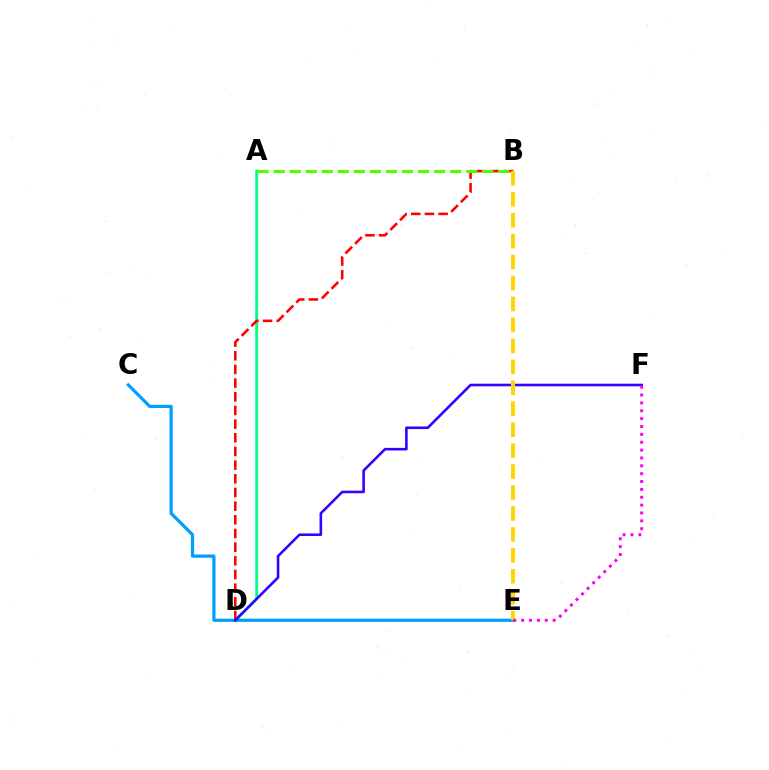{('A', 'D'): [{'color': '#00ff86', 'line_style': 'solid', 'thickness': 2.08}], ('B', 'D'): [{'color': '#ff0000', 'line_style': 'dashed', 'thickness': 1.86}], ('A', 'B'): [{'color': '#4fff00', 'line_style': 'dashed', 'thickness': 2.18}], ('C', 'E'): [{'color': '#009eff', 'line_style': 'solid', 'thickness': 2.31}], ('D', 'F'): [{'color': '#3700ff', 'line_style': 'solid', 'thickness': 1.86}], ('B', 'E'): [{'color': '#ffd500', 'line_style': 'dashed', 'thickness': 2.85}], ('E', 'F'): [{'color': '#ff00ed', 'line_style': 'dotted', 'thickness': 2.14}]}